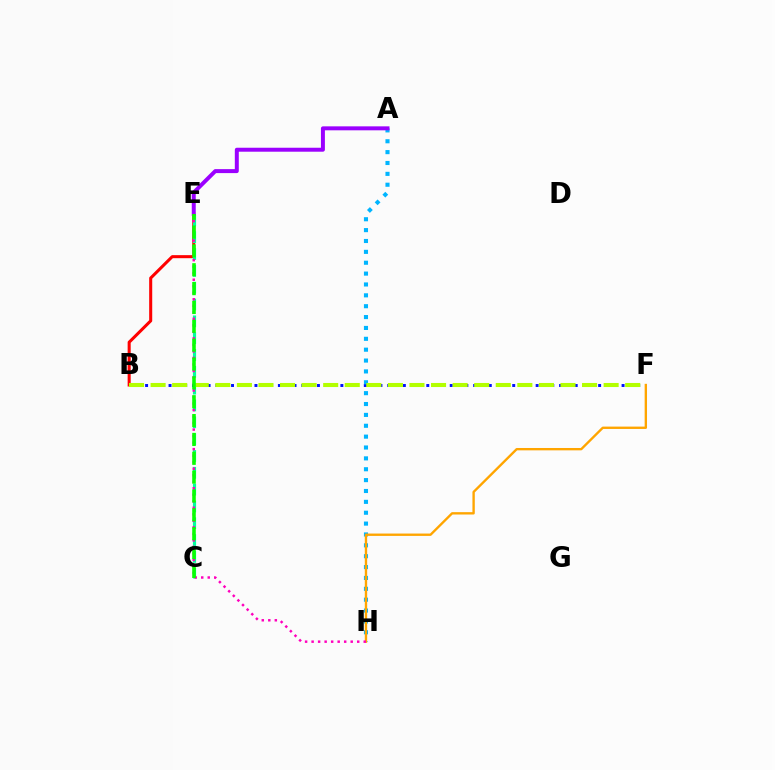{('B', 'F'): [{'color': '#0010ff', 'line_style': 'dotted', 'thickness': 2.12}, {'color': '#b3ff00', 'line_style': 'dashed', 'thickness': 2.93}], ('B', 'E'): [{'color': '#ff0000', 'line_style': 'solid', 'thickness': 2.2}], ('A', 'H'): [{'color': '#00b5ff', 'line_style': 'dotted', 'thickness': 2.95}], ('C', 'E'): [{'color': '#00ff9d', 'line_style': 'dashed', 'thickness': 2.29}, {'color': '#08ff00', 'line_style': 'dashed', 'thickness': 2.56}], ('A', 'E'): [{'color': '#9b00ff', 'line_style': 'solid', 'thickness': 2.86}], ('F', 'H'): [{'color': '#ffa500', 'line_style': 'solid', 'thickness': 1.7}], ('E', 'H'): [{'color': '#ff00bd', 'line_style': 'dotted', 'thickness': 1.77}]}